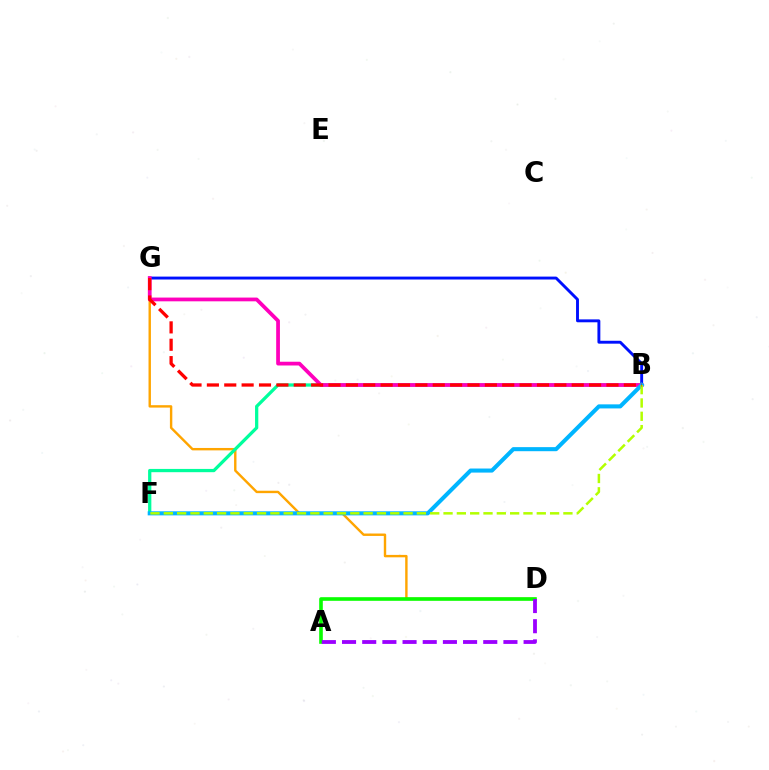{('B', 'G'): [{'color': '#0010ff', 'line_style': 'solid', 'thickness': 2.09}, {'color': '#ff00bd', 'line_style': 'solid', 'thickness': 2.7}, {'color': '#ff0000', 'line_style': 'dashed', 'thickness': 2.36}], ('D', 'G'): [{'color': '#ffa500', 'line_style': 'solid', 'thickness': 1.73}], ('B', 'F'): [{'color': '#00ff9d', 'line_style': 'solid', 'thickness': 2.35}, {'color': '#00b5ff', 'line_style': 'solid', 'thickness': 2.93}, {'color': '#b3ff00', 'line_style': 'dashed', 'thickness': 1.81}], ('A', 'D'): [{'color': '#08ff00', 'line_style': 'solid', 'thickness': 2.6}, {'color': '#9b00ff', 'line_style': 'dashed', 'thickness': 2.74}]}